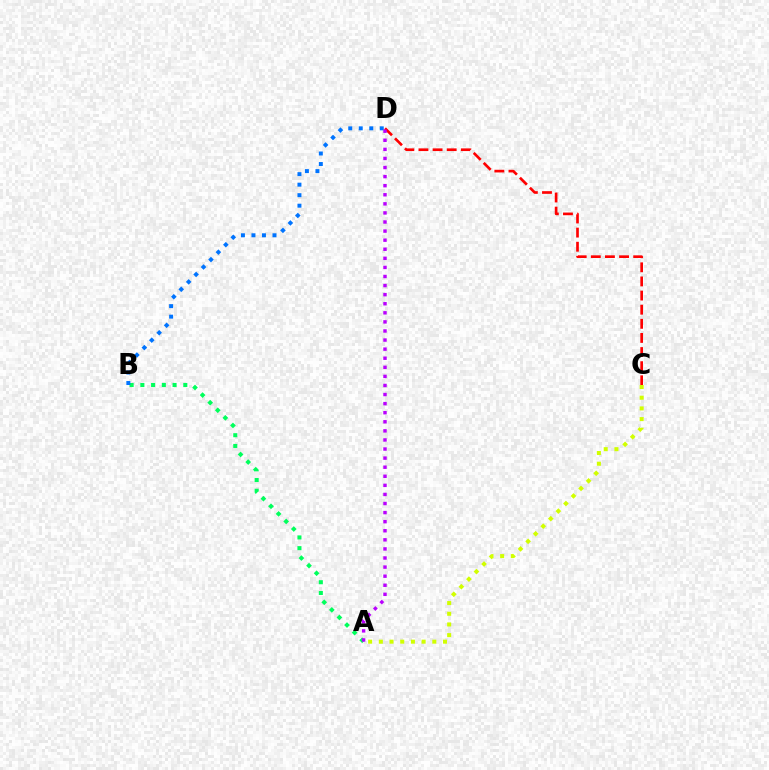{('A', 'B'): [{'color': '#00ff5c', 'line_style': 'dotted', 'thickness': 2.92}], ('A', 'C'): [{'color': '#d1ff00', 'line_style': 'dotted', 'thickness': 2.91}], ('B', 'D'): [{'color': '#0074ff', 'line_style': 'dotted', 'thickness': 2.86}], ('C', 'D'): [{'color': '#ff0000', 'line_style': 'dashed', 'thickness': 1.92}], ('A', 'D'): [{'color': '#b900ff', 'line_style': 'dotted', 'thickness': 2.47}]}